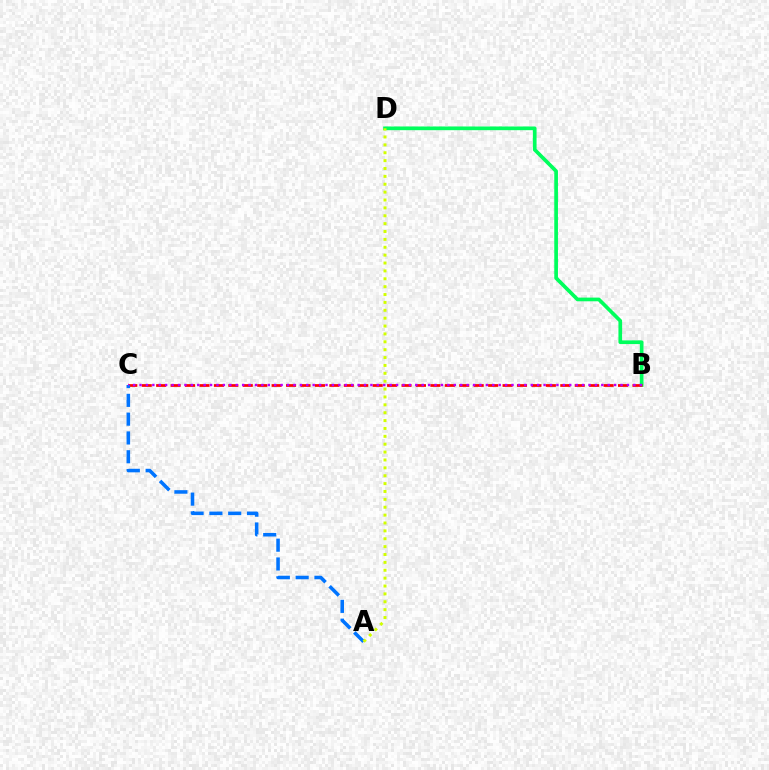{('B', 'D'): [{'color': '#00ff5c', 'line_style': 'solid', 'thickness': 2.66}], ('B', 'C'): [{'color': '#ff0000', 'line_style': 'dashed', 'thickness': 1.96}, {'color': '#b900ff', 'line_style': 'dotted', 'thickness': 1.74}], ('A', 'C'): [{'color': '#0074ff', 'line_style': 'dashed', 'thickness': 2.55}], ('A', 'D'): [{'color': '#d1ff00', 'line_style': 'dotted', 'thickness': 2.14}]}